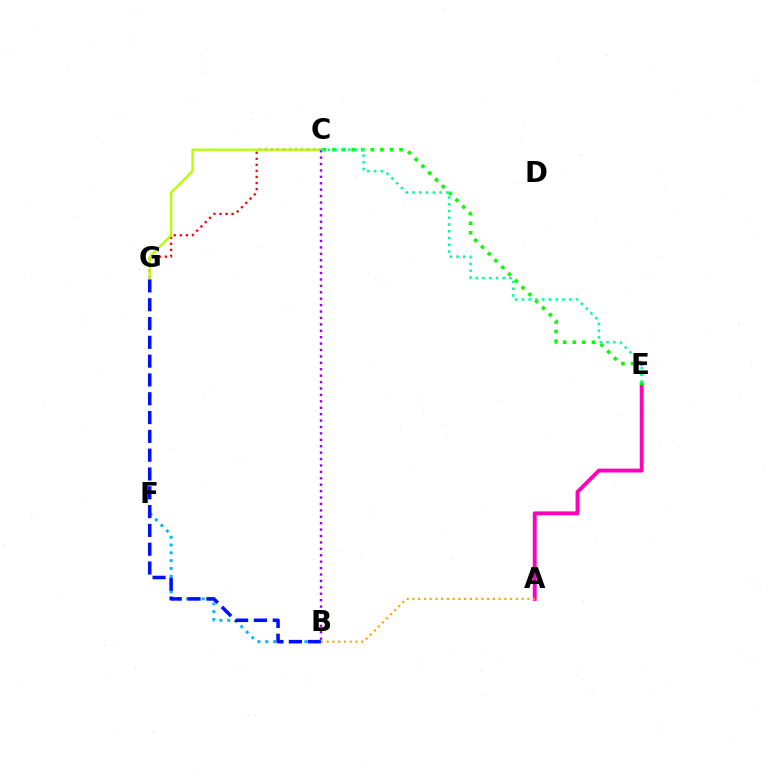{('A', 'E'): [{'color': '#ff00bd', 'line_style': 'solid', 'thickness': 2.8}], ('A', 'B'): [{'color': '#ffa500', 'line_style': 'dotted', 'thickness': 1.56}], ('C', 'G'): [{'color': '#ff0000', 'line_style': 'dotted', 'thickness': 1.65}, {'color': '#b3ff00', 'line_style': 'solid', 'thickness': 1.65}], ('B', 'F'): [{'color': '#00b5ff', 'line_style': 'dotted', 'thickness': 2.12}], ('C', 'E'): [{'color': '#08ff00', 'line_style': 'dotted', 'thickness': 2.6}, {'color': '#00ff9d', 'line_style': 'dotted', 'thickness': 1.84}], ('B', 'G'): [{'color': '#0010ff', 'line_style': 'dashed', 'thickness': 2.55}], ('B', 'C'): [{'color': '#9b00ff', 'line_style': 'dotted', 'thickness': 1.74}]}